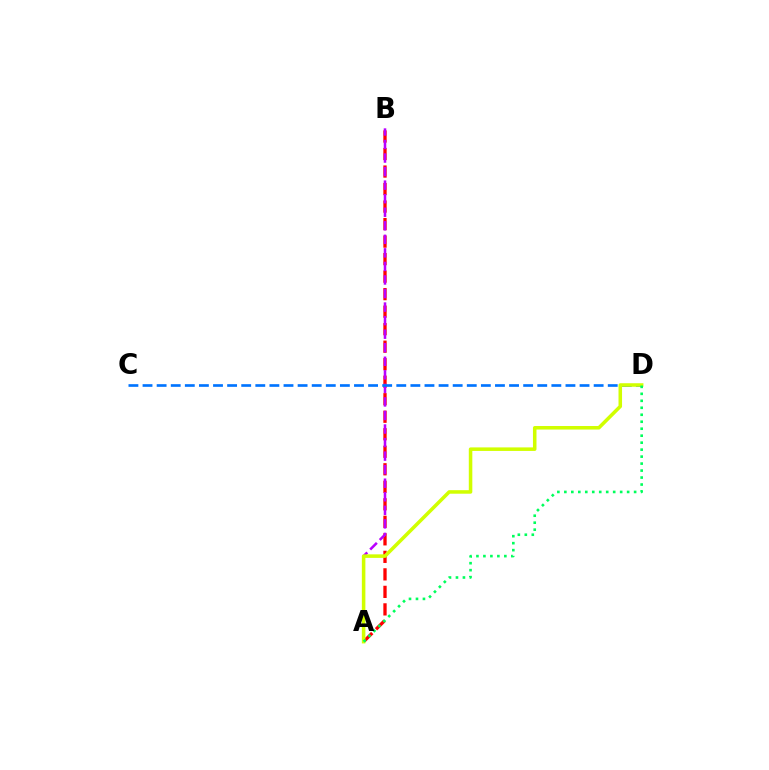{('A', 'B'): [{'color': '#ff0000', 'line_style': 'dashed', 'thickness': 2.38}, {'color': '#b900ff', 'line_style': 'dashed', 'thickness': 1.84}], ('C', 'D'): [{'color': '#0074ff', 'line_style': 'dashed', 'thickness': 1.92}], ('A', 'D'): [{'color': '#d1ff00', 'line_style': 'solid', 'thickness': 2.55}, {'color': '#00ff5c', 'line_style': 'dotted', 'thickness': 1.9}]}